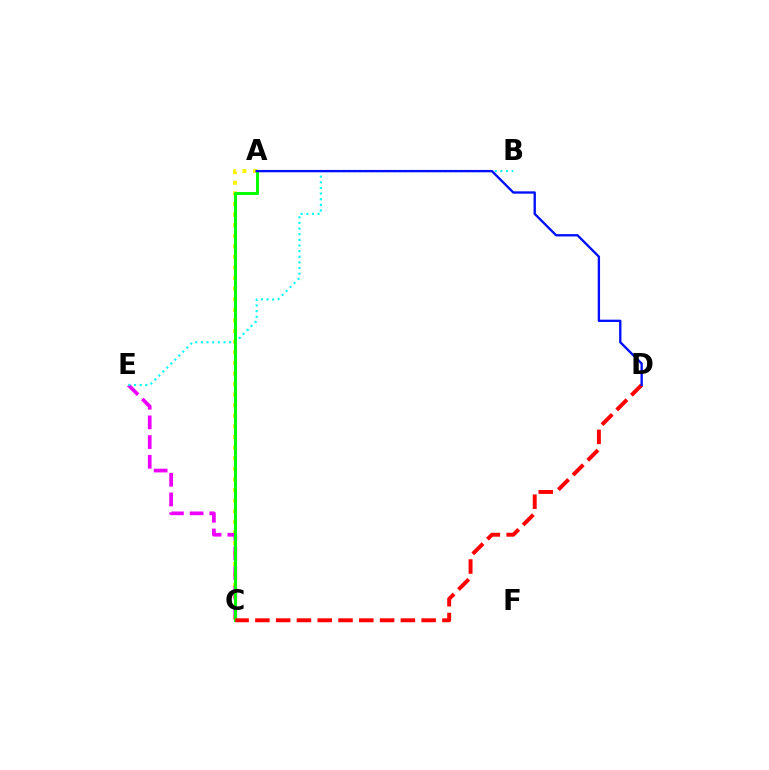{('A', 'C'): [{'color': '#fcf500', 'line_style': 'dotted', 'thickness': 2.88}, {'color': '#08ff00', 'line_style': 'solid', 'thickness': 2.18}], ('C', 'E'): [{'color': '#ee00ff', 'line_style': 'dashed', 'thickness': 2.67}], ('B', 'E'): [{'color': '#00fff6', 'line_style': 'dotted', 'thickness': 1.53}], ('C', 'D'): [{'color': '#ff0000', 'line_style': 'dashed', 'thickness': 2.82}], ('A', 'D'): [{'color': '#0010ff', 'line_style': 'solid', 'thickness': 1.69}]}